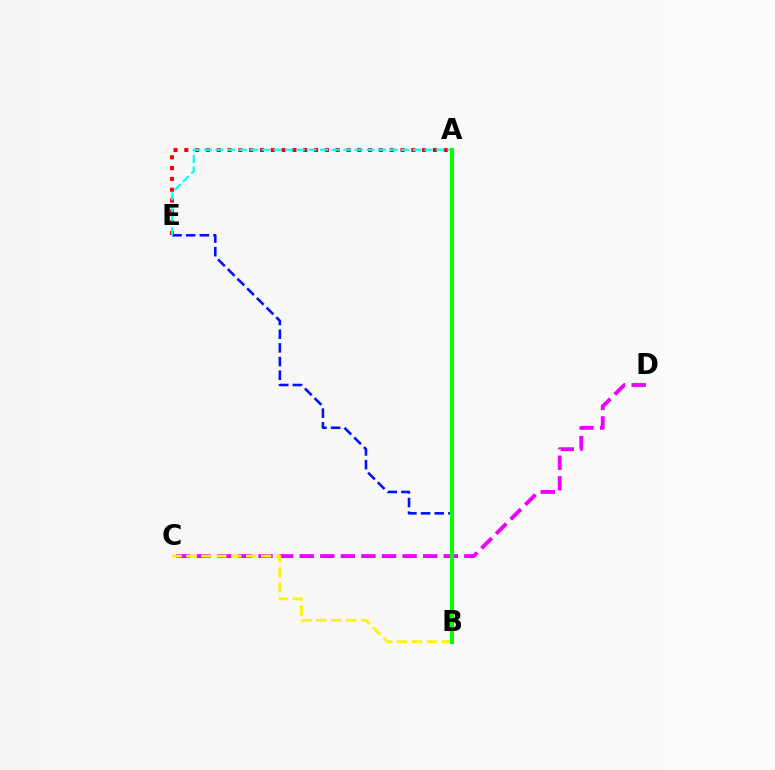{('C', 'D'): [{'color': '#ee00ff', 'line_style': 'dashed', 'thickness': 2.8}], ('B', 'C'): [{'color': '#fcf500', 'line_style': 'dashed', 'thickness': 2.03}], ('A', 'E'): [{'color': '#ff0000', 'line_style': 'dotted', 'thickness': 2.94}, {'color': '#00fff6', 'line_style': 'dashed', 'thickness': 1.58}], ('B', 'E'): [{'color': '#0010ff', 'line_style': 'dashed', 'thickness': 1.86}], ('A', 'B'): [{'color': '#08ff00', 'line_style': 'solid', 'thickness': 2.89}]}